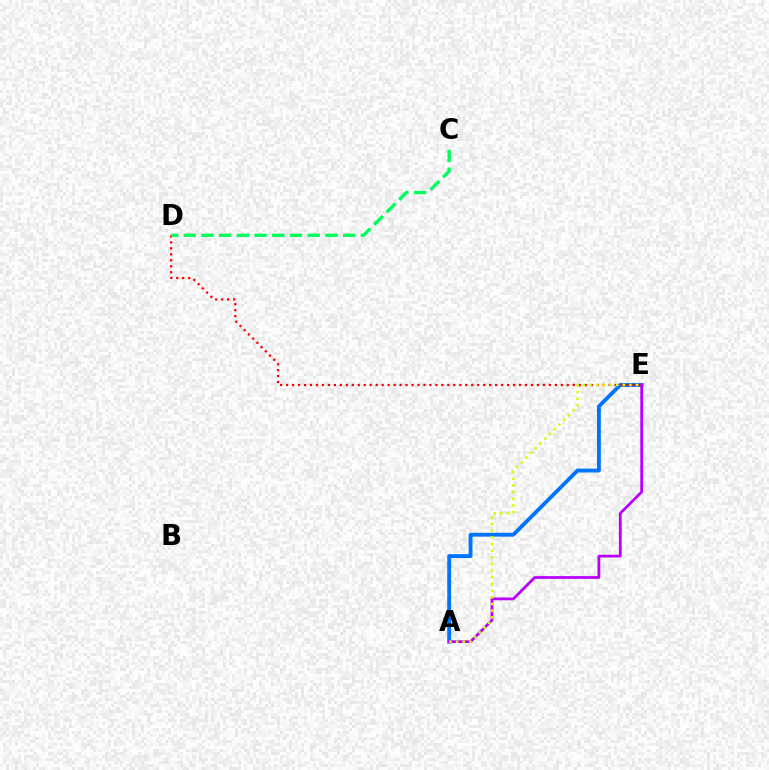{('A', 'E'): [{'color': '#0074ff', 'line_style': 'solid', 'thickness': 2.78}, {'color': '#b900ff', 'line_style': 'solid', 'thickness': 1.99}, {'color': '#d1ff00', 'line_style': 'dotted', 'thickness': 1.81}], ('D', 'E'): [{'color': '#ff0000', 'line_style': 'dotted', 'thickness': 1.62}], ('C', 'D'): [{'color': '#00ff5c', 'line_style': 'dashed', 'thickness': 2.41}]}